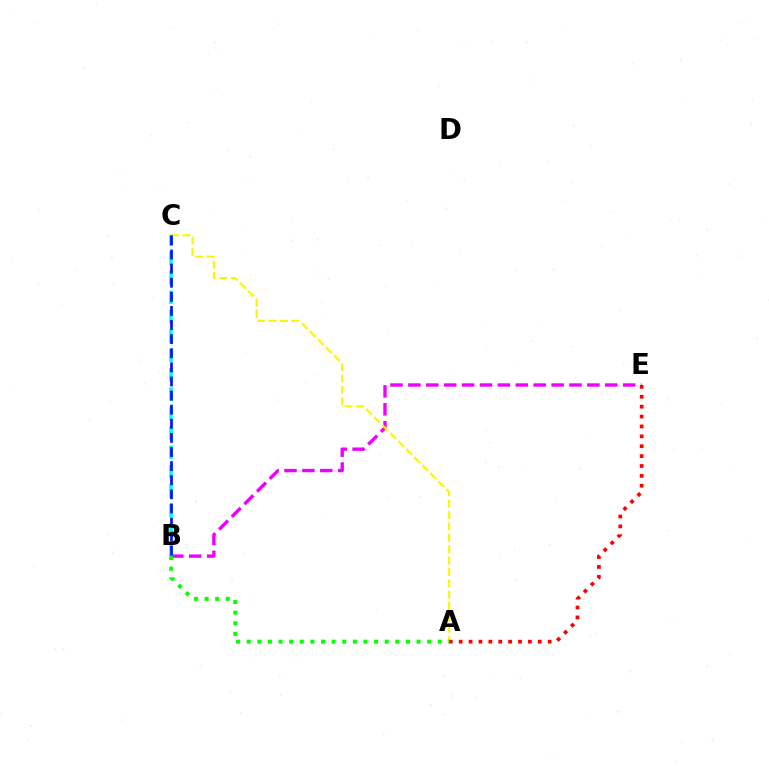{('B', 'E'): [{'color': '#ee00ff', 'line_style': 'dashed', 'thickness': 2.43}], ('A', 'C'): [{'color': '#fcf500', 'line_style': 'dashed', 'thickness': 1.54}], ('A', 'B'): [{'color': '#08ff00', 'line_style': 'dotted', 'thickness': 2.88}], ('A', 'E'): [{'color': '#ff0000', 'line_style': 'dotted', 'thickness': 2.69}], ('B', 'C'): [{'color': '#00fff6', 'line_style': 'dashed', 'thickness': 2.63}, {'color': '#0010ff', 'line_style': 'dashed', 'thickness': 1.92}]}